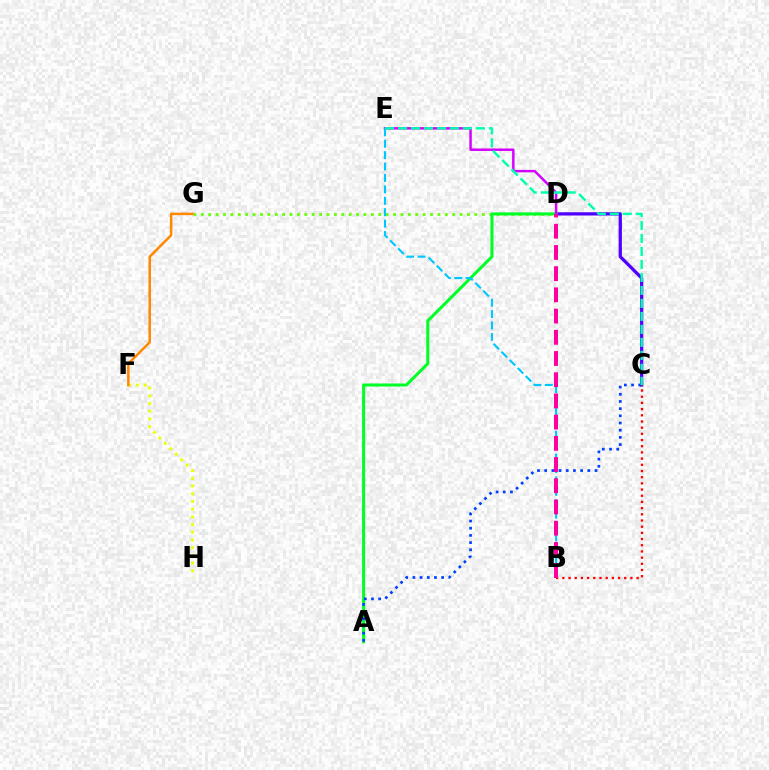{('C', 'D'): [{'color': '#4f00ff', 'line_style': 'solid', 'thickness': 2.34}], ('D', 'G'): [{'color': '#66ff00', 'line_style': 'dotted', 'thickness': 2.01}], ('A', 'D'): [{'color': '#00ff27', 'line_style': 'solid', 'thickness': 2.2}], ('D', 'E'): [{'color': '#d600ff', 'line_style': 'solid', 'thickness': 1.78}], ('B', 'C'): [{'color': '#ff0000', 'line_style': 'dotted', 'thickness': 1.68}], ('A', 'C'): [{'color': '#003fff', 'line_style': 'dotted', 'thickness': 1.95}], ('F', 'H'): [{'color': '#eeff00', 'line_style': 'dotted', 'thickness': 2.09}], ('B', 'E'): [{'color': '#00c7ff', 'line_style': 'dashed', 'thickness': 1.55}], ('F', 'G'): [{'color': '#ff8800', 'line_style': 'solid', 'thickness': 1.81}], ('C', 'E'): [{'color': '#00ffaf', 'line_style': 'dashed', 'thickness': 1.76}], ('B', 'D'): [{'color': '#ff00a0', 'line_style': 'dashed', 'thickness': 2.88}]}